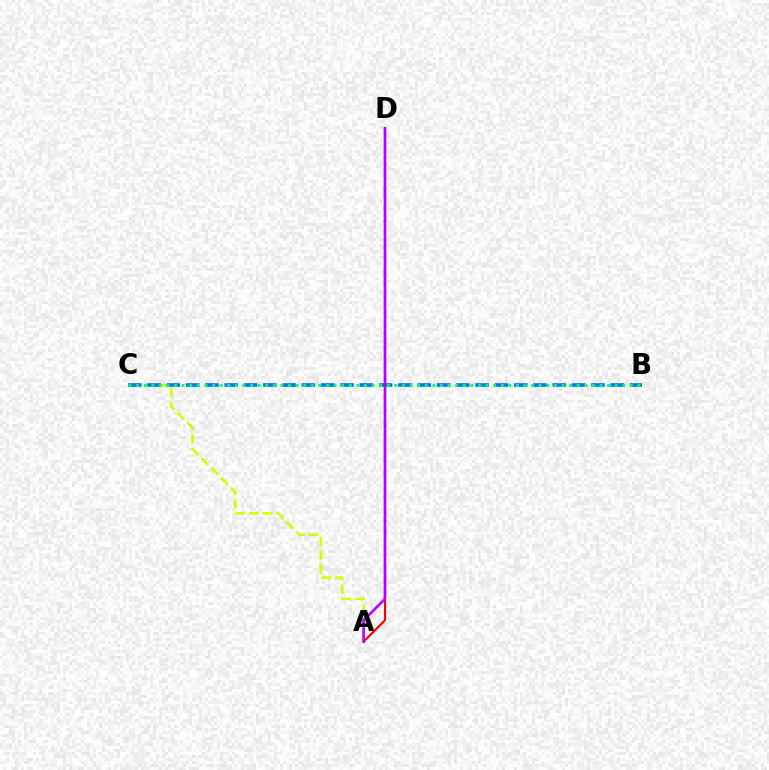{('A', 'C'): [{'color': '#d1ff00', 'line_style': 'dashed', 'thickness': 1.88}], ('B', 'C'): [{'color': '#0074ff', 'line_style': 'dashed', 'thickness': 2.62}, {'color': '#00ff5c', 'line_style': 'dotted', 'thickness': 2.06}], ('A', 'D'): [{'color': '#ff0000', 'line_style': 'solid', 'thickness': 1.55}, {'color': '#b900ff', 'line_style': 'solid', 'thickness': 1.87}]}